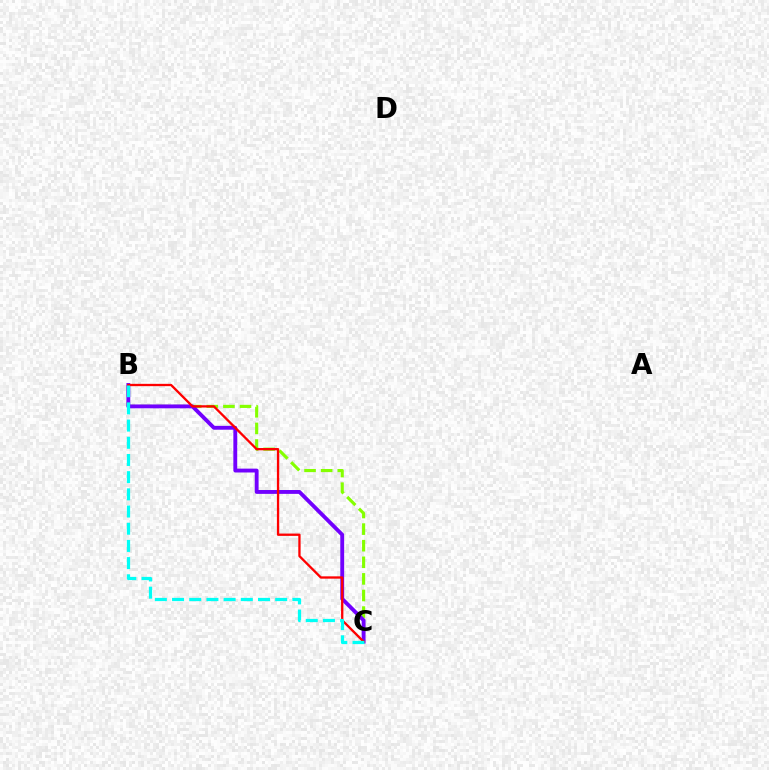{('B', 'C'): [{'color': '#84ff00', 'line_style': 'dashed', 'thickness': 2.25}, {'color': '#7200ff', 'line_style': 'solid', 'thickness': 2.78}, {'color': '#ff0000', 'line_style': 'solid', 'thickness': 1.66}, {'color': '#00fff6', 'line_style': 'dashed', 'thickness': 2.34}]}